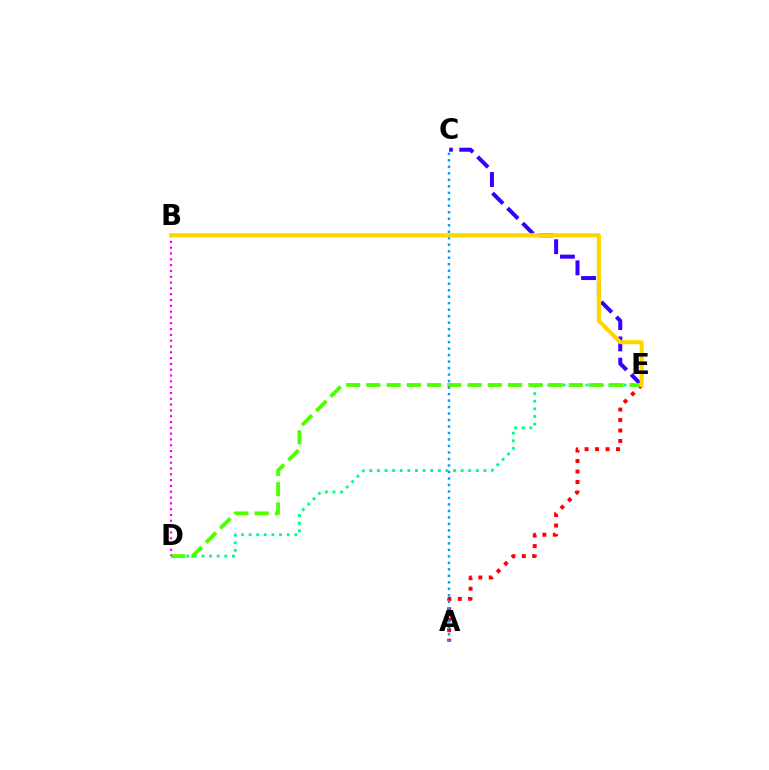{('C', 'E'): [{'color': '#3700ff', 'line_style': 'dashed', 'thickness': 2.89}], ('D', 'E'): [{'color': '#00ff86', 'line_style': 'dotted', 'thickness': 2.07}, {'color': '#4fff00', 'line_style': 'dashed', 'thickness': 2.75}], ('A', 'E'): [{'color': '#ff0000', 'line_style': 'dotted', 'thickness': 2.85}], ('A', 'C'): [{'color': '#009eff', 'line_style': 'dotted', 'thickness': 1.76}], ('B', 'D'): [{'color': '#ff00ed', 'line_style': 'dotted', 'thickness': 1.58}], ('B', 'E'): [{'color': '#ffd500', 'line_style': 'solid', 'thickness': 2.96}]}